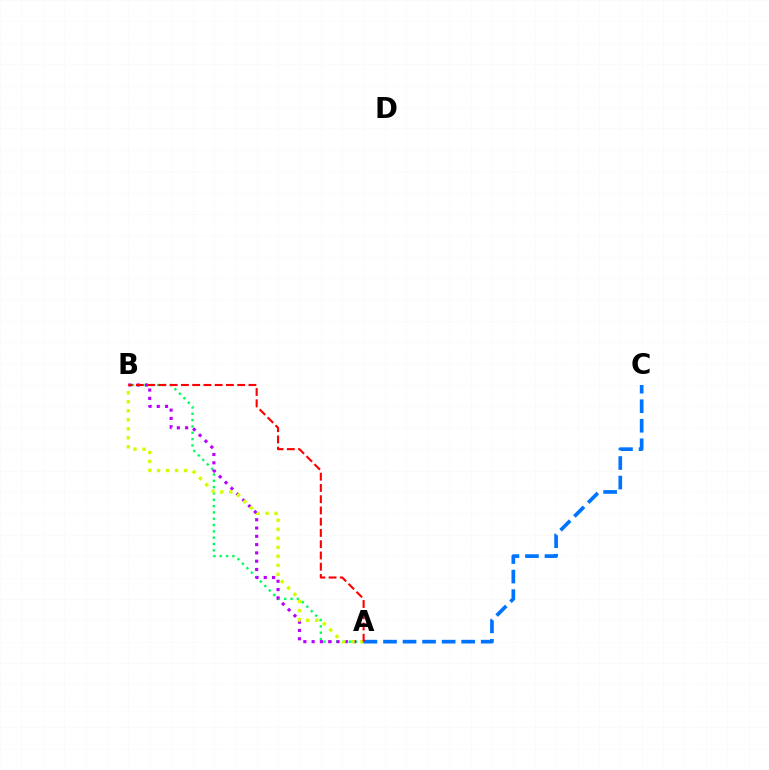{('A', 'B'): [{'color': '#00ff5c', 'line_style': 'dotted', 'thickness': 1.72}, {'color': '#b900ff', 'line_style': 'dotted', 'thickness': 2.25}, {'color': '#d1ff00', 'line_style': 'dotted', 'thickness': 2.45}, {'color': '#ff0000', 'line_style': 'dashed', 'thickness': 1.53}], ('A', 'C'): [{'color': '#0074ff', 'line_style': 'dashed', 'thickness': 2.66}]}